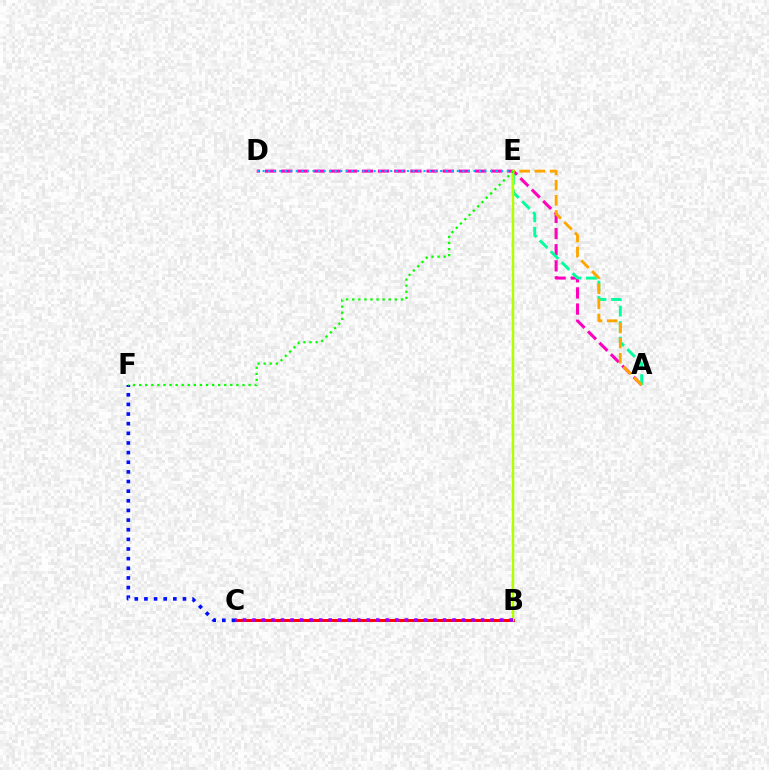{('A', 'D'): [{'color': '#ff00bd', 'line_style': 'dashed', 'thickness': 2.19}], ('B', 'C'): [{'color': '#ff0000', 'line_style': 'solid', 'thickness': 2.11}, {'color': '#9b00ff', 'line_style': 'dotted', 'thickness': 2.59}], ('A', 'E'): [{'color': '#00ff9d', 'line_style': 'dashed', 'thickness': 2.1}, {'color': '#ffa500', 'line_style': 'dashed', 'thickness': 2.06}], ('C', 'F'): [{'color': '#0010ff', 'line_style': 'dotted', 'thickness': 2.62}], ('D', 'E'): [{'color': '#00b5ff', 'line_style': 'dotted', 'thickness': 1.51}], ('B', 'E'): [{'color': '#b3ff00', 'line_style': 'solid', 'thickness': 1.78}], ('E', 'F'): [{'color': '#08ff00', 'line_style': 'dotted', 'thickness': 1.65}]}